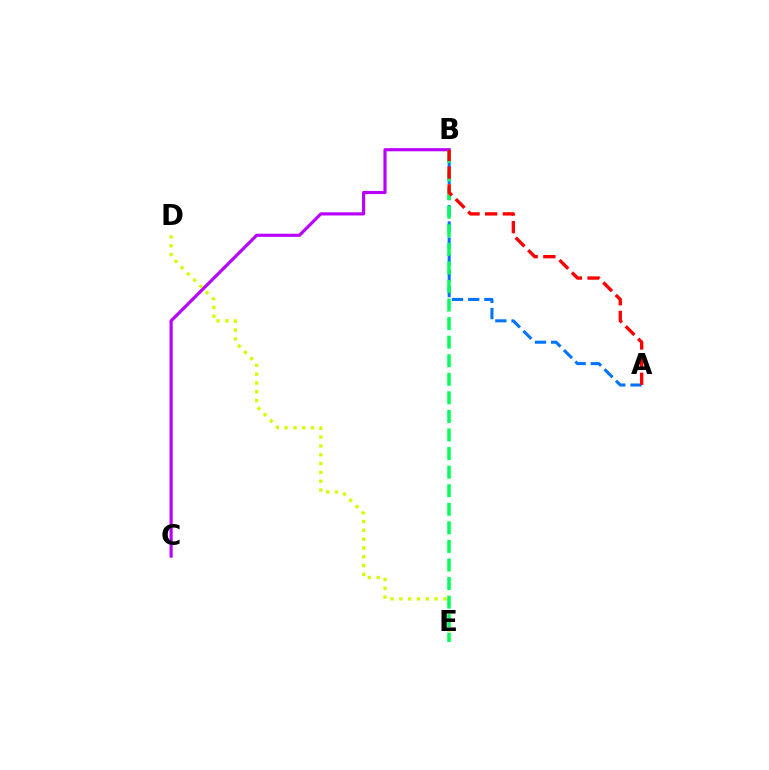{('B', 'C'): [{'color': '#b900ff', 'line_style': 'solid', 'thickness': 2.27}], ('D', 'E'): [{'color': '#d1ff00', 'line_style': 'dotted', 'thickness': 2.4}], ('A', 'B'): [{'color': '#0074ff', 'line_style': 'dashed', 'thickness': 2.2}, {'color': '#ff0000', 'line_style': 'dashed', 'thickness': 2.4}], ('B', 'E'): [{'color': '#00ff5c', 'line_style': 'dashed', 'thickness': 2.52}]}